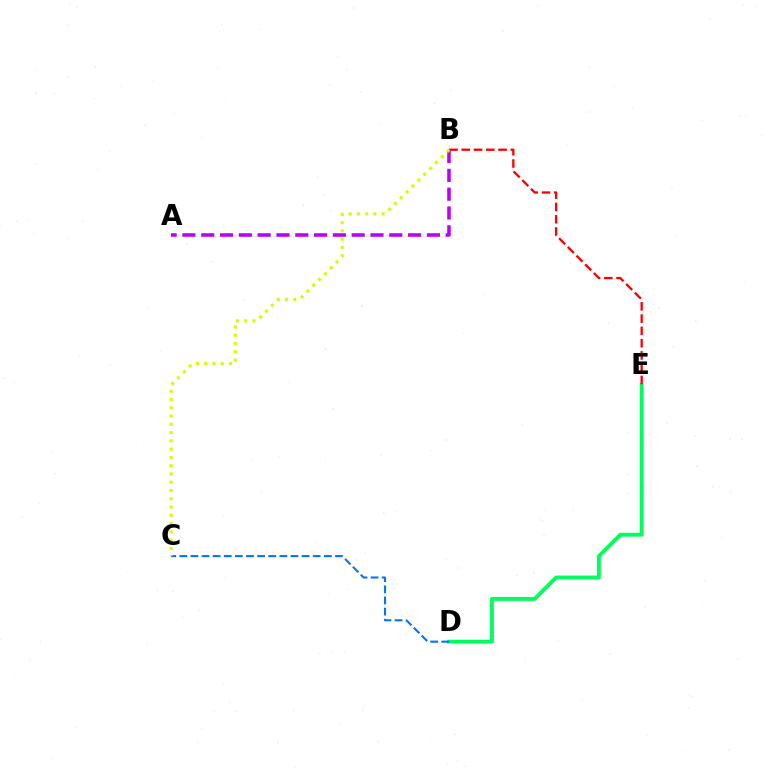{('D', 'E'): [{'color': '#00ff5c', 'line_style': 'solid', 'thickness': 2.78}], ('B', 'E'): [{'color': '#ff0000', 'line_style': 'dashed', 'thickness': 1.67}], ('A', 'B'): [{'color': '#b900ff', 'line_style': 'dashed', 'thickness': 2.55}], ('C', 'D'): [{'color': '#0074ff', 'line_style': 'dashed', 'thickness': 1.51}], ('B', 'C'): [{'color': '#d1ff00', 'line_style': 'dotted', 'thickness': 2.25}]}